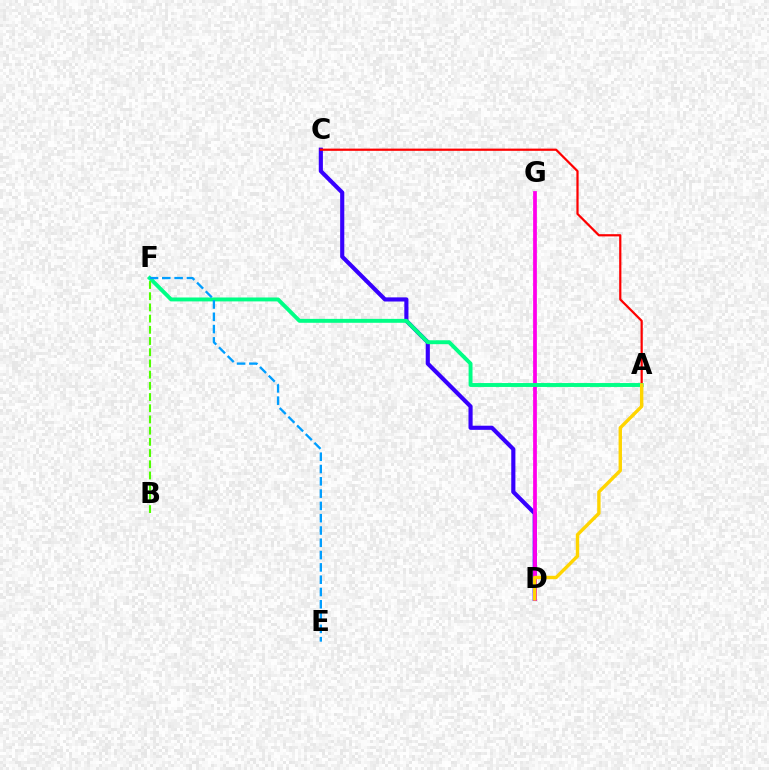{('C', 'D'): [{'color': '#3700ff', 'line_style': 'solid', 'thickness': 2.97}], ('D', 'G'): [{'color': '#ff00ed', 'line_style': 'solid', 'thickness': 2.71}], ('A', 'C'): [{'color': '#ff0000', 'line_style': 'solid', 'thickness': 1.59}], ('A', 'F'): [{'color': '#00ff86', 'line_style': 'solid', 'thickness': 2.82}], ('B', 'F'): [{'color': '#4fff00', 'line_style': 'dashed', 'thickness': 1.52}], ('A', 'D'): [{'color': '#ffd500', 'line_style': 'solid', 'thickness': 2.44}], ('E', 'F'): [{'color': '#009eff', 'line_style': 'dashed', 'thickness': 1.67}]}